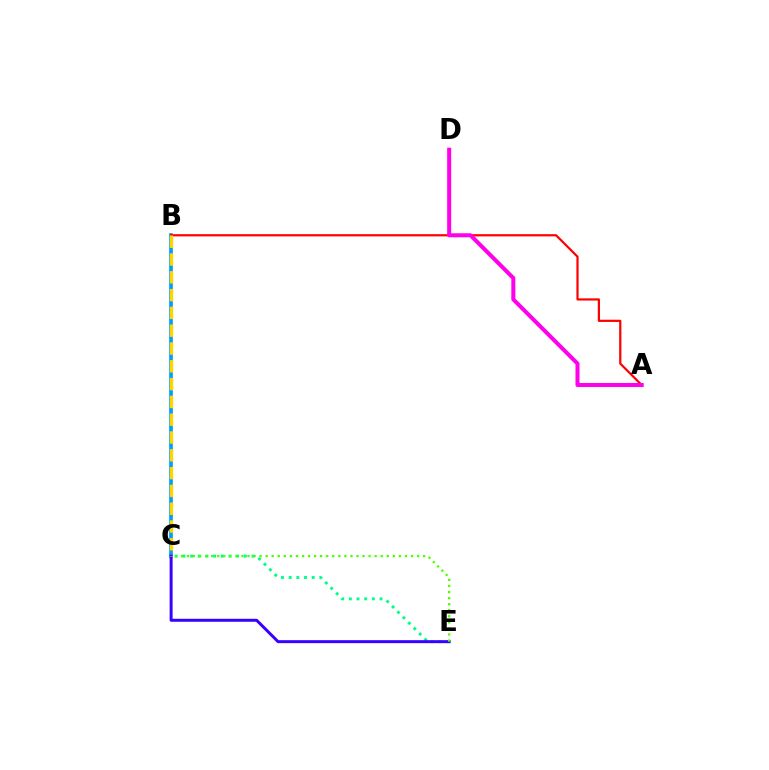{('C', 'E'): [{'color': '#00ff86', 'line_style': 'dotted', 'thickness': 2.08}, {'color': '#3700ff', 'line_style': 'solid', 'thickness': 2.14}, {'color': '#4fff00', 'line_style': 'dotted', 'thickness': 1.65}], ('B', 'C'): [{'color': '#009eff', 'line_style': 'solid', 'thickness': 2.67}, {'color': '#ffd500', 'line_style': 'dashed', 'thickness': 2.42}], ('A', 'B'): [{'color': '#ff0000', 'line_style': 'solid', 'thickness': 1.59}], ('A', 'D'): [{'color': '#ff00ed', 'line_style': 'solid', 'thickness': 2.9}]}